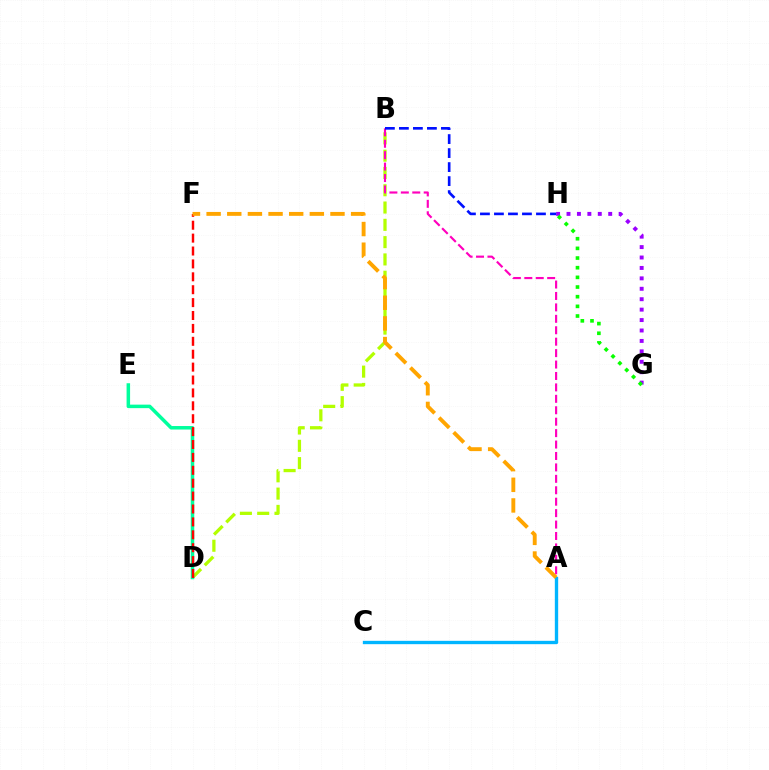{('A', 'C'): [{'color': '#00b5ff', 'line_style': 'solid', 'thickness': 2.41}], ('B', 'D'): [{'color': '#b3ff00', 'line_style': 'dashed', 'thickness': 2.35}], ('D', 'E'): [{'color': '#00ff9d', 'line_style': 'solid', 'thickness': 2.52}], ('G', 'H'): [{'color': '#9b00ff', 'line_style': 'dotted', 'thickness': 2.83}, {'color': '#08ff00', 'line_style': 'dotted', 'thickness': 2.62}], ('D', 'F'): [{'color': '#ff0000', 'line_style': 'dashed', 'thickness': 1.75}], ('A', 'B'): [{'color': '#ff00bd', 'line_style': 'dashed', 'thickness': 1.55}], ('A', 'F'): [{'color': '#ffa500', 'line_style': 'dashed', 'thickness': 2.8}], ('B', 'H'): [{'color': '#0010ff', 'line_style': 'dashed', 'thickness': 1.9}]}